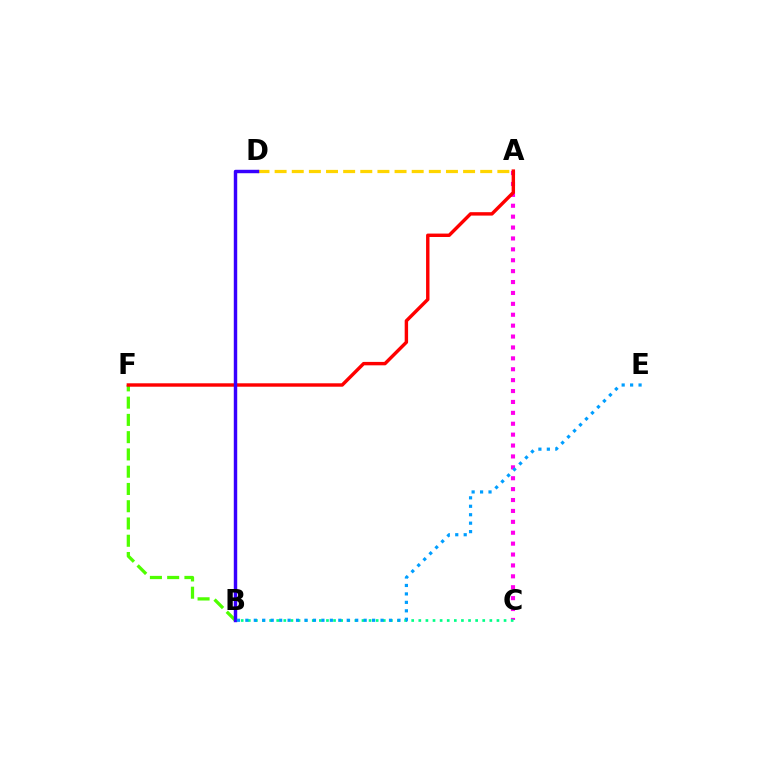{('A', 'C'): [{'color': '#ff00ed', 'line_style': 'dotted', 'thickness': 2.96}], ('B', 'F'): [{'color': '#4fff00', 'line_style': 'dashed', 'thickness': 2.35}], ('A', 'D'): [{'color': '#ffd500', 'line_style': 'dashed', 'thickness': 2.33}], ('B', 'C'): [{'color': '#00ff86', 'line_style': 'dotted', 'thickness': 1.93}], ('A', 'F'): [{'color': '#ff0000', 'line_style': 'solid', 'thickness': 2.46}], ('B', 'D'): [{'color': '#3700ff', 'line_style': 'solid', 'thickness': 2.47}], ('B', 'E'): [{'color': '#009eff', 'line_style': 'dotted', 'thickness': 2.3}]}